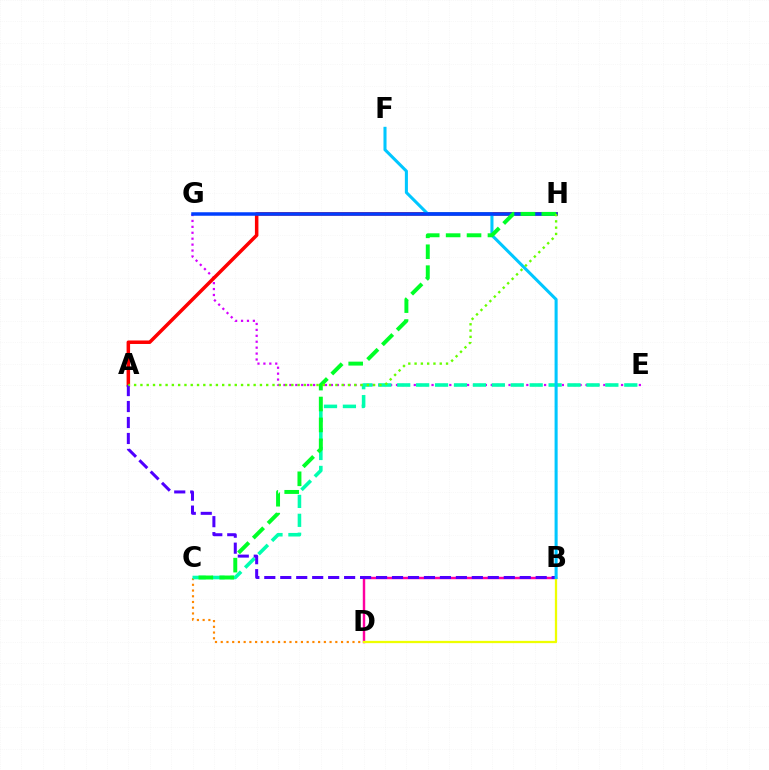{('E', 'G'): [{'color': '#d600ff', 'line_style': 'dotted', 'thickness': 1.61}], ('C', 'D'): [{'color': '#ff8800', 'line_style': 'dotted', 'thickness': 1.56}], ('C', 'E'): [{'color': '#00ffaf', 'line_style': 'dashed', 'thickness': 2.57}], ('B', 'D'): [{'color': '#ff00a0', 'line_style': 'solid', 'thickness': 1.75}, {'color': '#eeff00', 'line_style': 'solid', 'thickness': 1.65}], ('A', 'H'): [{'color': '#ff0000', 'line_style': 'solid', 'thickness': 2.52}, {'color': '#66ff00', 'line_style': 'dotted', 'thickness': 1.71}], ('A', 'B'): [{'color': '#4f00ff', 'line_style': 'dashed', 'thickness': 2.17}], ('B', 'F'): [{'color': '#00c7ff', 'line_style': 'solid', 'thickness': 2.2}], ('G', 'H'): [{'color': '#003fff', 'line_style': 'solid', 'thickness': 2.52}], ('C', 'H'): [{'color': '#00ff27', 'line_style': 'dashed', 'thickness': 2.84}]}